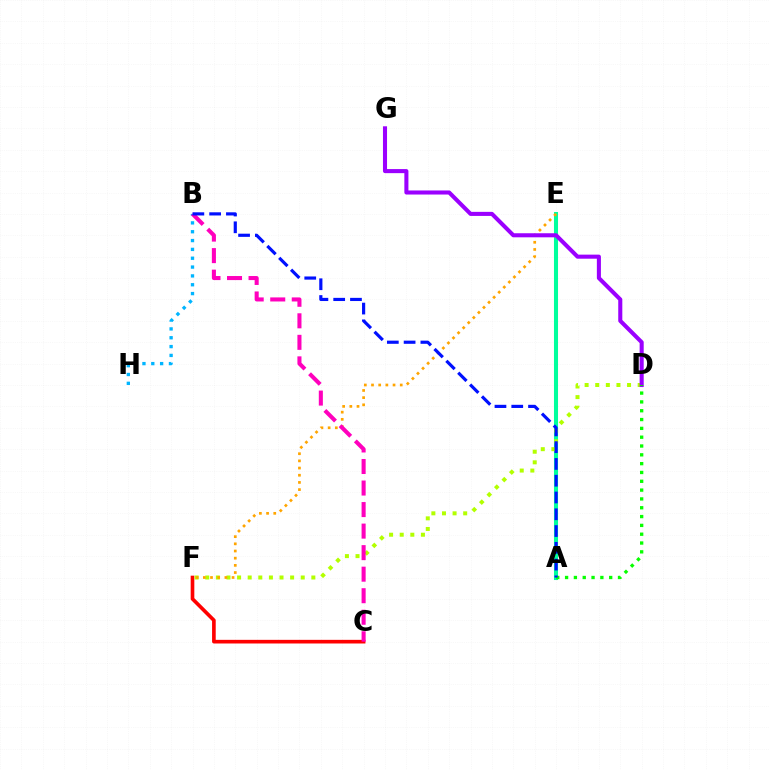{('A', 'E'): [{'color': '#00ff9d', 'line_style': 'solid', 'thickness': 2.92}], ('C', 'F'): [{'color': '#ff0000', 'line_style': 'solid', 'thickness': 2.62}], ('D', 'F'): [{'color': '#b3ff00', 'line_style': 'dotted', 'thickness': 2.88}], ('B', 'H'): [{'color': '#00b5ff', 'line_style': 'dotted', 'thickness': 2.4}], ('E', 'F'): [{'color': '#ffa500', 'line_style': 'dotted', 'thickness': 1.95}], ('B', 'C'): [{'color': '#ff00bd', 'line_style': 'dashed', 'thickness': 2.93}], ('D', 'G'): [{'color': '#9b00ff', 'line_style': 'solid', 'thickness': 2.93}], ('A', 'D'): [{'color': '#08ff00', 'line_style': 'dotted', 'thickness': 2.4}], ('A', 'B'): [{'color': '#0010ff', 'line_style': 'dashed', 'thickness': 2.28}]}